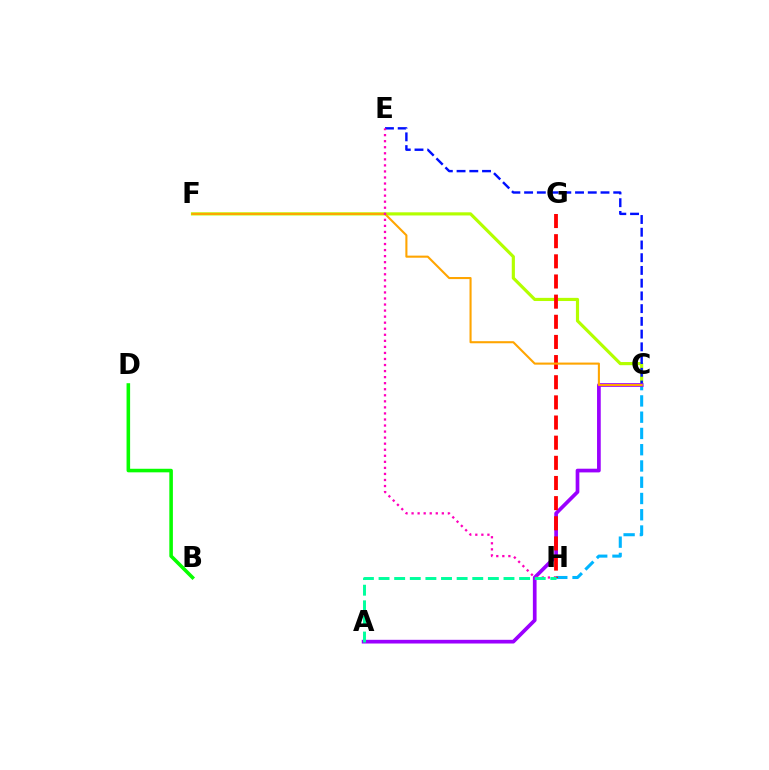{('C', 'H'): [{'color': '#00b5ff', 'line_style': 'dashed', 'thickness': 2.21}], ('C', 'F'): [{'color': '#b3ff00', 'line_style': 'solid', 'thickness': 2.28}, {'color': '#ffa500', 'line_style': 'solid', 'thickness': 1.51}], ('C', 'E'): [{'color': '#0010ff', 'line_style': 'dashed', 'thickness': 1.73}], ('A', 'C'): [{'color': '#9b00ff', 'line_style': 'solid', 'thickness': 2.66}], ('G', 'H'): [{'color': '#ff0000', 'line_style': 'dashed', 'thickness': 2.74}], ('E', 'H'): [{'color': '#ff00bd', 'line_style': 'dotted', 'thickness': 1.64}], ('A', 'H'): [{'color': '#00ff9d', 'line_style': 'dashed', 'thickness': 2.12}], ('B', 'D'): [{'color': '#08ff00', 'line_style': 'solid', 'thickness': 2.57}]}